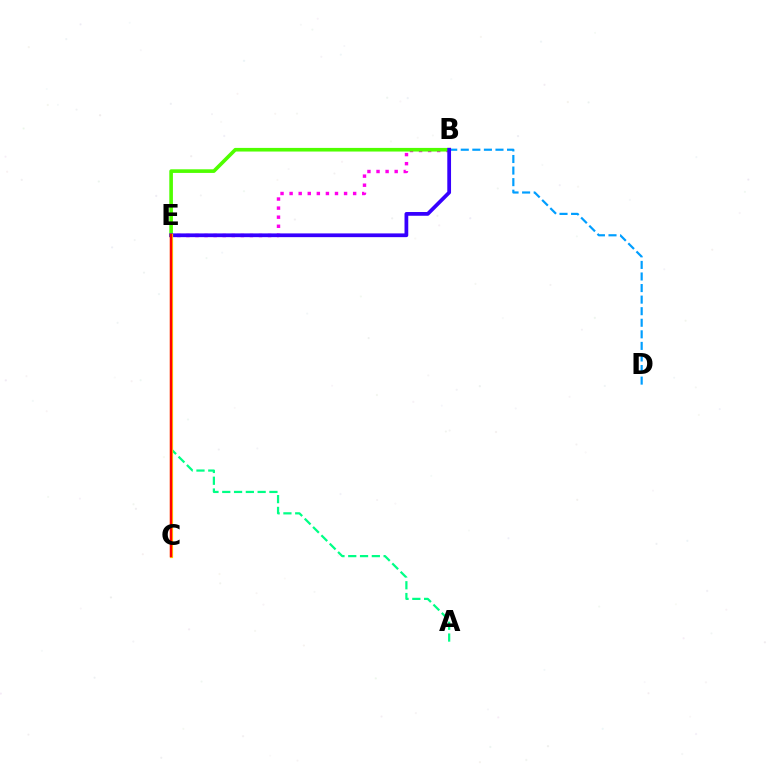{('B', 'E'): [{'color': '#ff00ed', 'line_style': 'dotted', 'thickness': 2.47}, {'color': '#4fff00', 'line_style': 'solid', 'thickness': 2.61}, {'color': '#3700ff', 'line_style': 'solid', 'thickness': 2.7}], ('A', 'E'): [{'color': '#00ff86', 'line_style': 'dashed', 'thickness': 1.6}], ('B', 'D'): [{'color': '#009eff', 'line_style': 'dashed', 'thickness': 1.57}], ('C', 'E'): [{'color': '#ffd500', 'line_style': 'solid', 'thickness': 2.31}, {'color': '#ff0000', 'line_style': 'solid', 'thickness': 1.77}]}